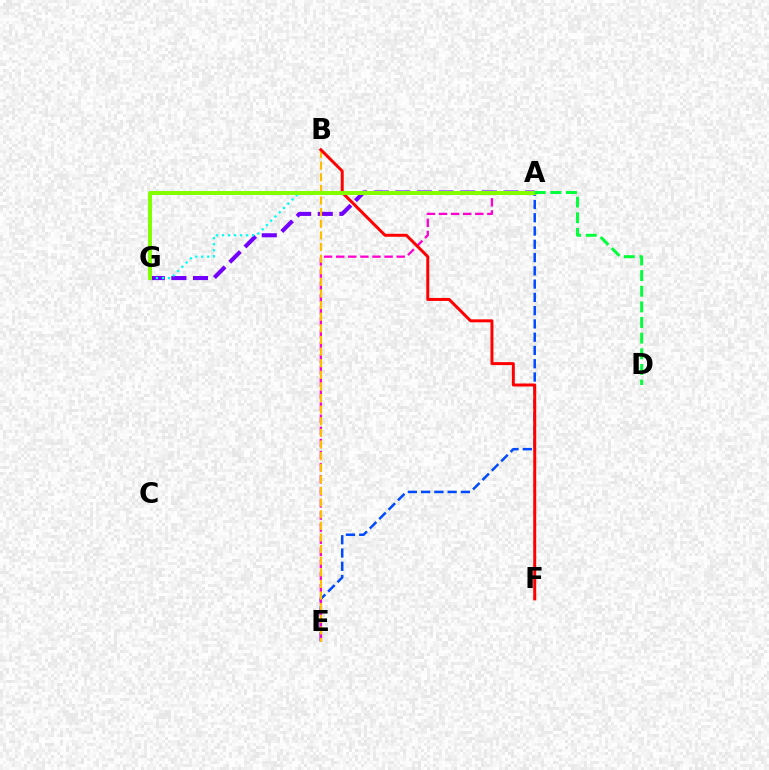{('A', 'E'): [{'color': '#004bff', 'line_style': 'dashed', 'thickness': 1.8}, {'color': '#ff00cf', 'line_style': 'dashed', 'thickness': 1.64}], ('A', 'G'): [{'color': '#7200ff', 'line_style': 'dashed', 'thickness': 2.94}, {'color': '#00fff6', 'line_style': 'dotted', 'thickness': 1.64}, {'color': '#84ff00', 'line_style': 'solid', 'thickness': 2.86}], ('B', 'E'): [{'color': '#ffbd00', 'line_style': 'dashed', 'thickness': 1.58}], ('B', 'F'): [{'color': '#ff0000', 'line_style': 'solid', 'thickness': 2.14}], ('A', 'D'): [{'color': '#00ff39', 'line_style': 'dashed', 'thickness': 2.12}]}